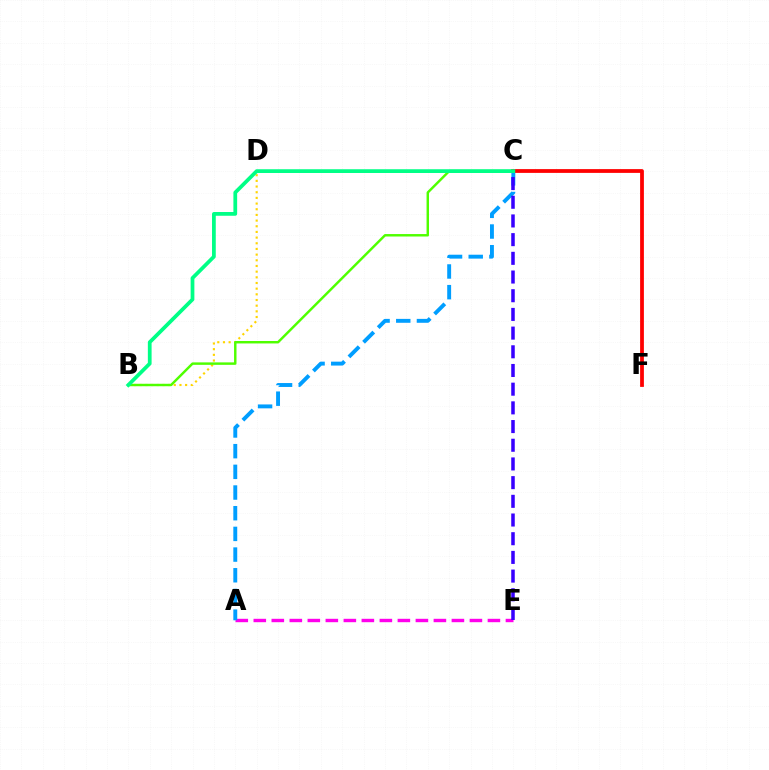{('A', 'E'): [{'color': '#ff00ed', 'line_style': 'dashed', 'thickness': 2.45}], ('B', 'D'): [{'color': '#ffd500', 'line_style': 'dotted', 'thickness': 1.54}], ('A', 'C'): [{'color': '#009eff', 'line_style': 'dashed', 'thickness': 2.81}], ('C', 'E'): [{'color': '#3700ff', 'line_style': 'dashed', 'thickness': 2.54}], ('C', 'F'): [{'color': '#ff0000', 'line_style': 'solid', 'thickness': 2.72}], ('B', 'C'): [{'color': '#4fff00', 'line_style': 'solid', 'thickness': 1.76}, {'color': '#00ff86', 'line_style': 'solid', 'thickness': 2.7}]}